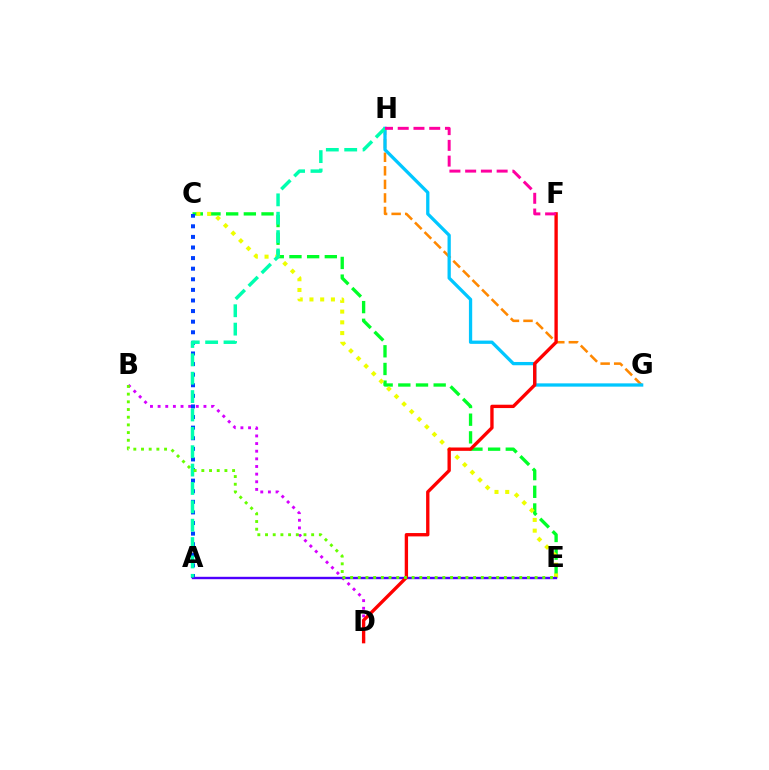{('G', 'H'): [{'color': '#ff8800', 'line_style': 'dashed', 'thickness': 1.84}, {'color': '#00c7ff', 'line_style': 'solid', 'thickness': 2.36}], ('B', 'D'): [{'color': '#d600ff', 'line_style': 'dotted', 'thickness': 2.08}], ('C', 'E'): [{'color': '#00ff27', 'line_style': 'dashed', 'thickness': 2.4}, {'color': '#eeff00', 'line_style': 'dotted', 'thickness': 2.92}], ('A', 'C'): [{'color': '#003fff', 'line_style': 'dotted', 'thickness': 2.88}], ('A', 'E'): [{'color': '#4f00ff', 'line_style': 'solid', 'thickness': 1.72}], ('D', 'F'): [{'color': '#ff0000', 'line_style': 'solid', 'thickness': 2.41}], ('A', 'H'): [{'color': '#00ffaf', 'line_style': 'dashed', 'thickness': 2.5}], ('F', 'H'): [{'color': '#ff00a0', 'line_style': 'dashed', 'thickness': 2.14}], ('B', 'E'): [{'color': '#66ff00', 'line_style': 'dotted', 'thickness': 2.09}]}